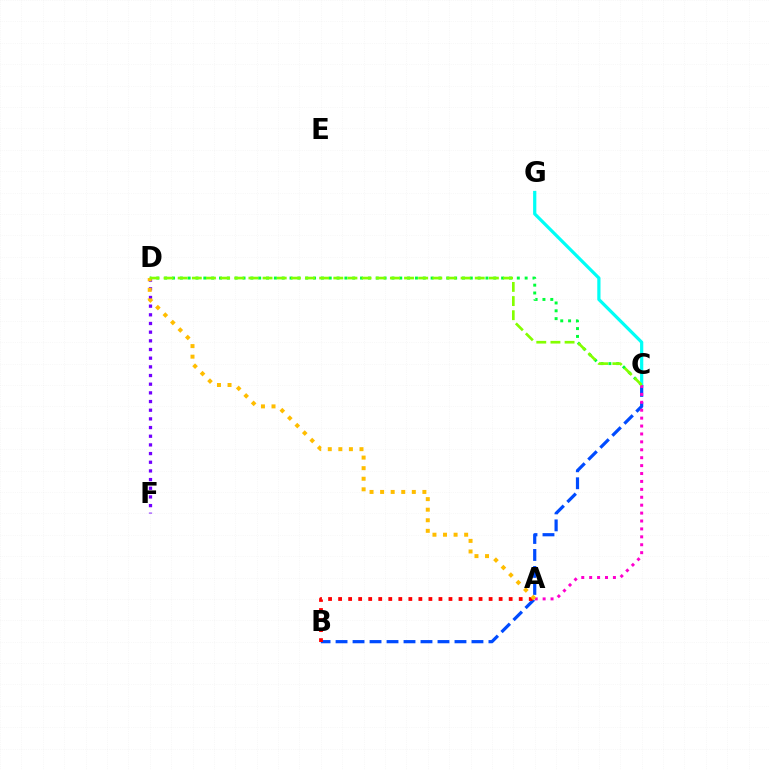{('D', 'F'): [{'color': '#7200ff', 'line_style': 'dotted', 'thickness': 2.36}], ('C', 'D'): [{'color': '#00ff39', 'line_style': 'dotted', 'thickness': 2.13}, {'color': '#84ff00', 'line_style': 'dashed', 'thickness': 1.92}], ('B', 'C'): [{'color': '#004bff', 'line_style': 'dashed', 'thickness': 2.31}], ('C', 'G'): [{'color': '#00fff6', 'line_style': 'solid', 'thickness': 2.32}], ('A', 'B'): [{'color': '#ff0000', 'line_style': 'dotted', 'thickness': 2.73}], ('A', 'C'): [{'color': '#ff00cf', 'line_style': 'dotted', 'thickness': 2.15}], ('A', 'D'): [{'color': '#ffbd00', 'line_style': 'dotted', 'thickness': 2.87}]}